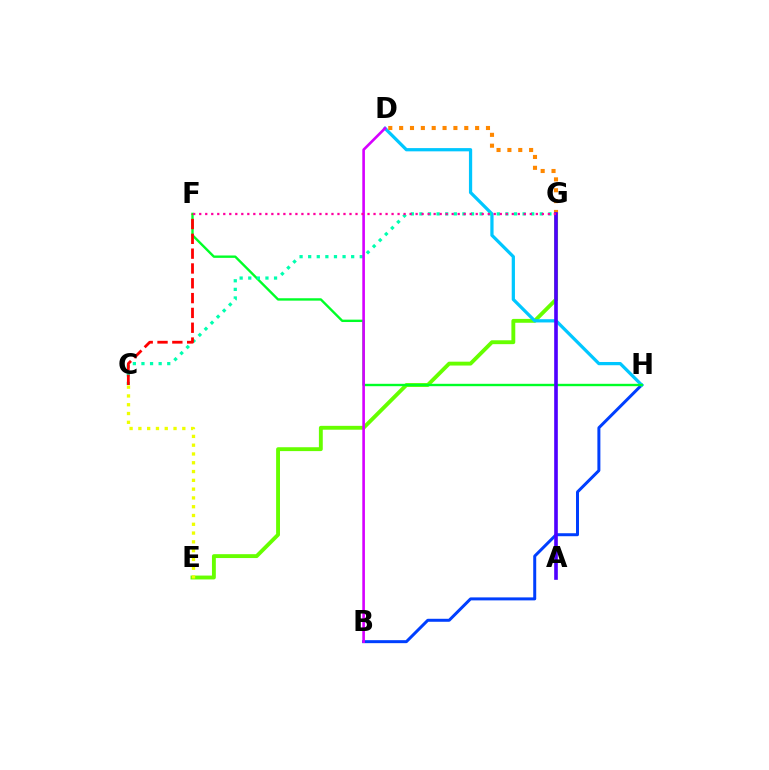{('E', 'G'): [{'color': '#66ff00', 'line_style': 'solid', 'thickness': 2.79}], ('B', 'H'): [{'color': '#003fff', 'line_style': 'solid', 'thickness': 2.15}], ('D', 'H'): [{'color': '#00c7ff', 'line_style': 'solid', 'thickness': 2.33}], ('F', 'H'): [{'color': '#00ff27', 'line_style': 'solid', 'thickness': 1.71}], ('C', 'G'): [{'color': '#00ffaf', 'line_style': 'dotted', 'thickness': 2.34}], ('B', 'D'): [{'color': '#d600ff', 'line_style': 'solid', 'thickness': 1.89}], ('C', 'F'): [{'color': '#ff0000', 'line_style': 'dashed', 'thickness': 2.01}], ('D', 'G'): [{'color': '#ff8800', 'line_style': 'dotted', 'thickness': 2.95}], ('A', 'G'): [{'color': '#4f00ff', 'line_style': 'solid', 'thickness': 2.62}], ('C', 'E'): [{'color': '#eeff00', 'line_style': 'dotted', 'thickness': 2.39}], ('F', 'G'): [{'color': '#ff00a0', 'line_style': 'dotted', 'thickness': 1.63}]}